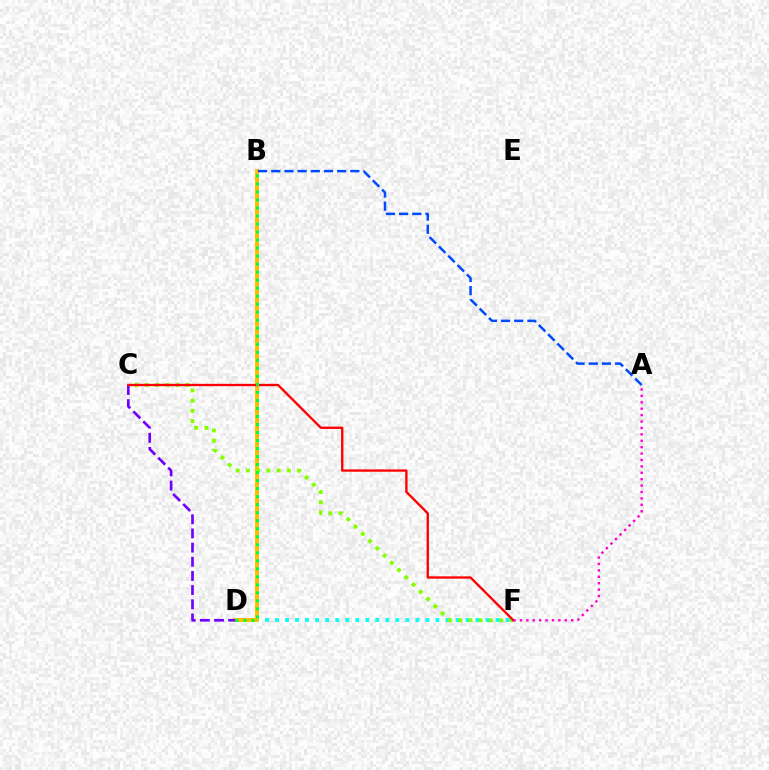{('D', 'F'): [{'color': '#00fff6', 'line_style': 'dotted', 'thickness': 2.72}], ('B', 'D'): [{'color': '#ffbd00', 'line_style': 'solid', 'thickness': 2.84}, {'color': '#00ff39', 'line_style': 'dotted', 'thickness': 2.18}], ('A', 'B'): [{'color': '#004bff', 'line_style': 'dashed', 'thickness': 1.79}], ('C', 'D'): [{'color': '#7200ff', 'line_style': 'dashed', 'thickness': 1.93}], ('C', 'F'): [{'color': '#84ff00', 'line_style': 'dotted', 'thickness': 2.78}, {'color': '#ff0000', 'line_style': 'solid', 'thickness': 1.68}], ('A', 'F'): [{'color': '#ff00cf', 'line_style': 'dotted', 'thickness': 1.74}]}